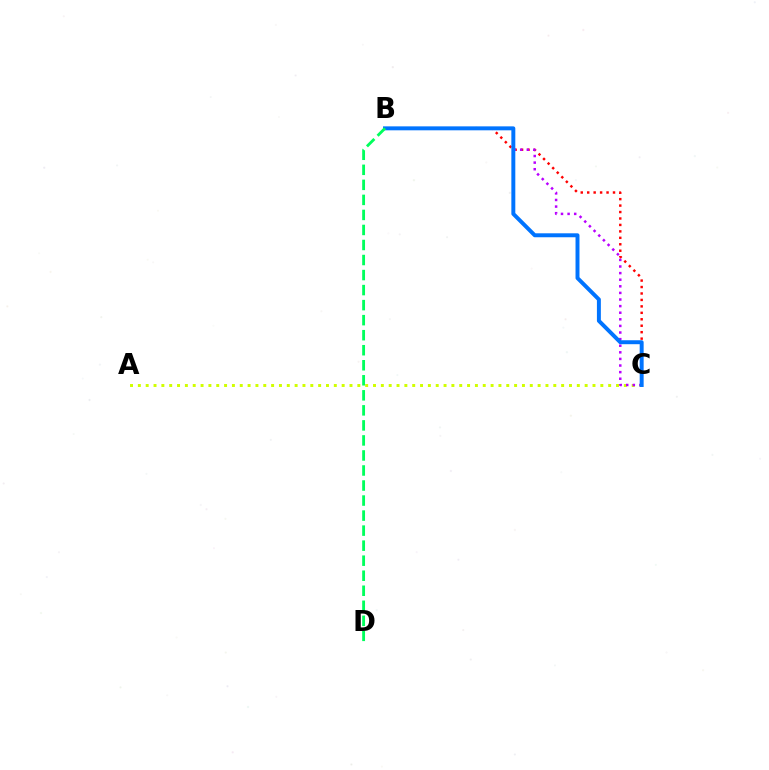{('B', 'C'): [{'color': '#ff0000', 'line_style': 'dotted', 'thickness': 1.75}, {'color': '#b900ff', 'line_style': 'dotted', 'thickness': 1.79}, {'color': '#0074ff', 'line_style': 'solid', 'thickness': 2.85}], ('A', 'C'): [{'color': '#d1ff00', 'line_style': 'dotted', 'thickness': 2.13}], ('B', 'D'): [{'color': '#00ff5c', 'line_style': 'dashed', 'thickness': 2.04}]}